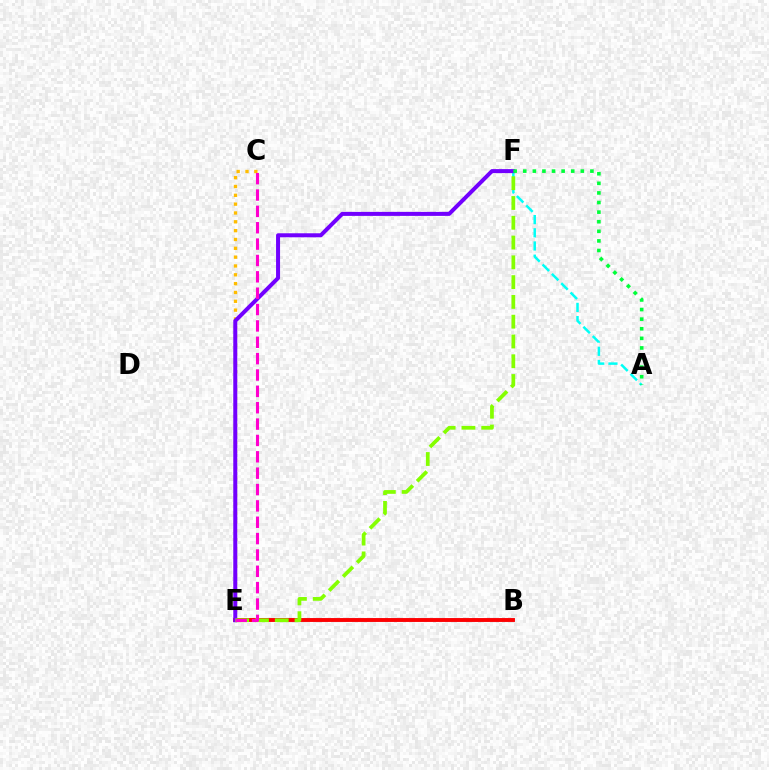{('B', 'E'): [{'color': '#004bff', 'line_style': 'solid', 'thickness': 1.78}, {'color': '#ff0000', 'line_style': 'solid', 'thickness': 2.79}], ('A', 'F'): [{'color': '#00fff6', 'line_style': 'dashed', 'thickness': 1.79}, {'color': '#00ff39', 'line_style': 'dotted', 'thickness': 2.61}], ('C', 'E'): [{'color': '#ffbd00', 'line_style': 'dotted', 'thickness': 2.4}, {'color': '#ff00cf', 'line_style': 'dashed', 'thickness': 2.22}], ('E', 'F'): [{'color': '#7200ff', 'line_style': 'solid', 'thickness': 2.88}, {'color': '#84ff00', 'line_style': 'dashed', 'thickness': 2.69}]}